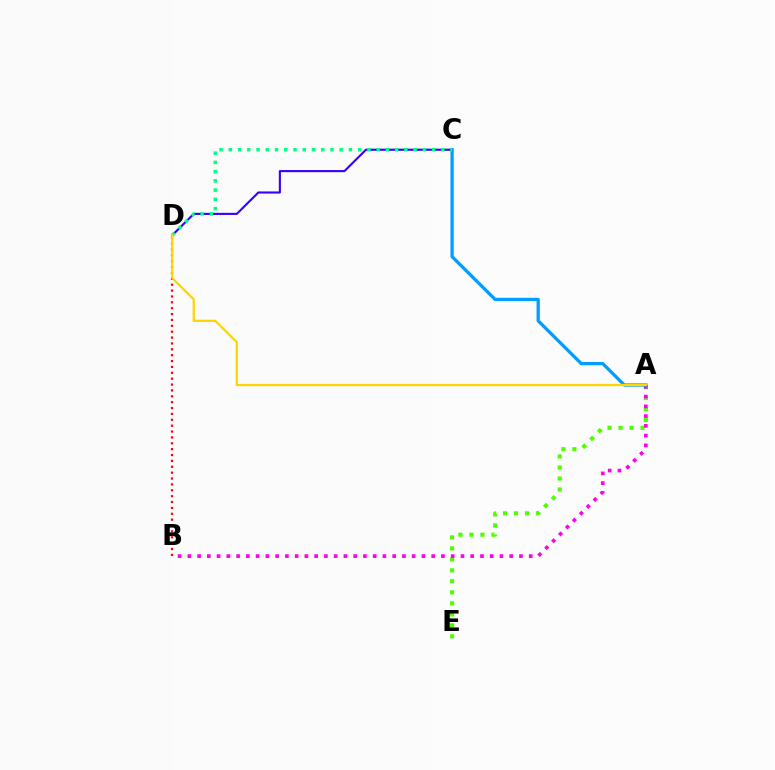{('A', 'E'): [{'color': '#4fff00', 'line_style': 'dotted', 'thickness': 2.99}], ('B', 'D'): [{'color': '#ff0000', 'line_style': 'dotted', 'thickness': 1.6}], ('A', 'B'): [{'color': '#ff00ed', 'line_style': 'dotted', 'thickness': 2.65}], ('C', 'D'): [{'color': '#3700ff', 'line_style': 'solid', 'thickness': 1.52}, {'color': '#00ff86', 'line_style': 'dotted', 'thickness': 2.51}], ('A', 'C'): [{'color': '#009eff', 'line_style': 'solid', 'thickness': 2.36}], ('A', 'D'): [{'color': '#ffd500', 'line_style': 'solid', 'thickness': 1.63}]}